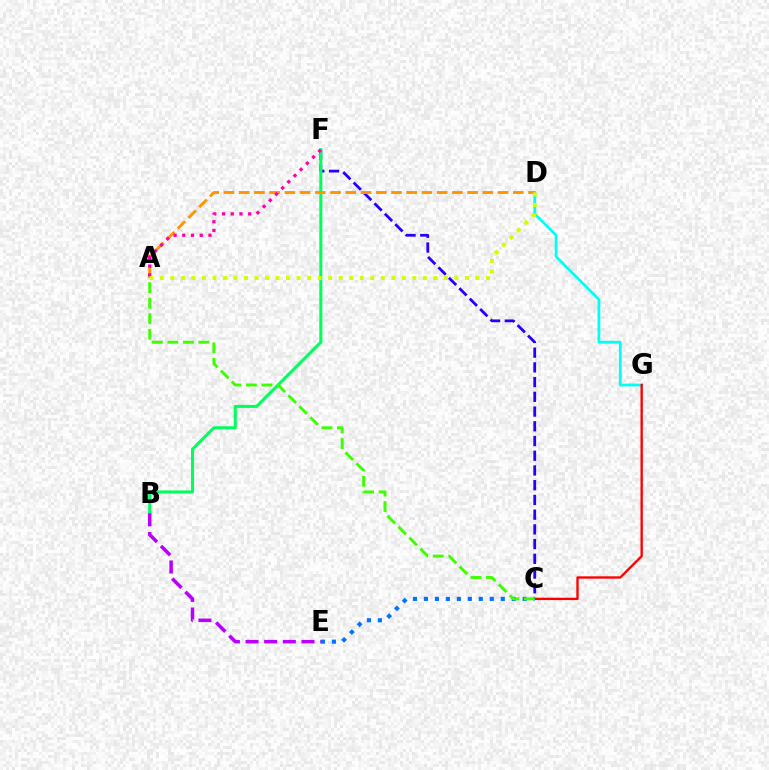{('D', 'G'): [{'color': '#00fff6', 'line_style': 'solid', 'thickness': 2.0}], ('C', 'F'): [{'color': '#2500ff', 'line_style': 'dashed', 'thickness': 2.0}], ('B', 'F'): [{'color': '#00ff5c', 'line_style': 'solid', 'thickness': 2.18}], ('A', 'D'): [{'color': '#ff9400', 'line_style': 'dashed', 'thickness': 2.07}, {'color': '#d1ff00', 'line_style': 'dotted', 'thickness': 2.86}], ('C', 'G'): [{'color': '#ff0000', 'line_style': 'solid', 'thickness': 1.7}], ('B', 'E'): [{'color': '#b900ff', 'line_style': 'dashed', 'thickness': 2.53}], ('C', 'E'): [{'color': '#0074ff', 'line_style': 'dotted', 'thickness': 2.98}], ('A', 'C'): [{'color': '#3dff00', 'line_style': 'dashed', 'thickness': 2.11}], ('A', 'F'): [{'color': '#ff00ac', 'line_style': 'dotted', 'thickness': 2.37}]}